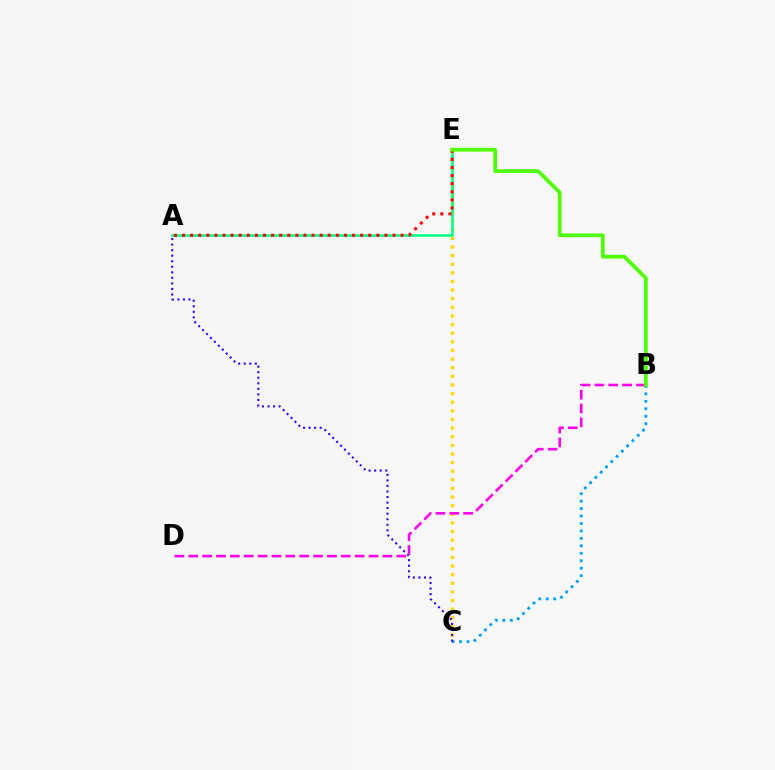{('C', 'E'): [{'color': '#ffd500', 'line_style': 'dotted', 'thickness': 2.34}], ('A', 'E'): [{'color': '#00ff86', 'line_style': 'solid', 'thickness': 1.82}, {'color': '#ff0000', 'line_style': 'dotted', 'thickness': 2.2}], ('B', 'C'): [{'color': '#009eff', 'line_style': 'dotted', 'thickness': 2.02}], ('A', 'C'): [{'color': '#3700ff', 'line_style': 'dotted', 'thickness': 1.51}], ('B', 'D'): [{'color': '#ff00ed', 'line_style': 'dashed', 'thickness': 1.88}], ('B', 'E'): [{'color': '#4fff00', 'line_style': 'solid', 'thickness': 2.68}]}